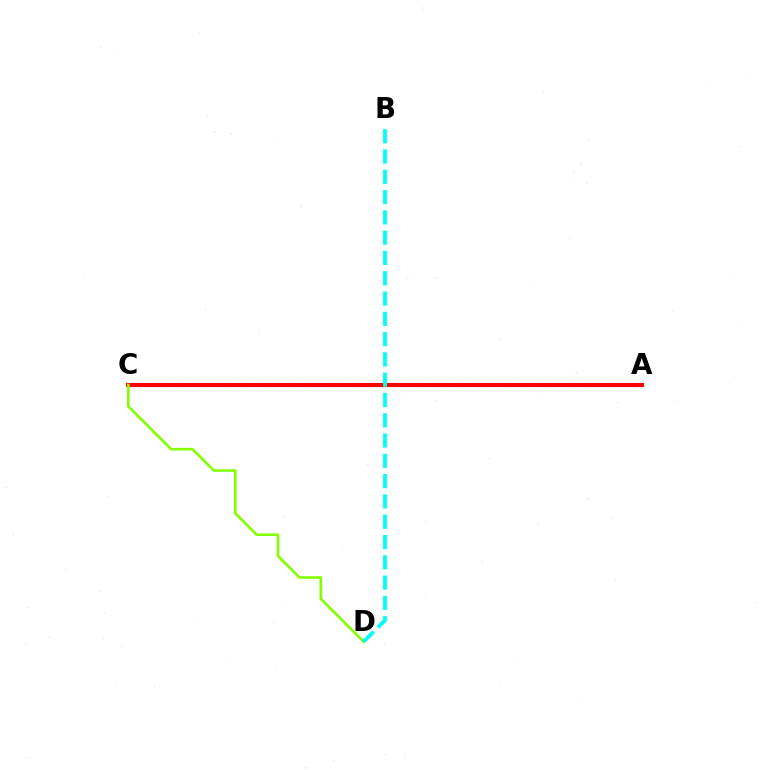{('A', 'C'): [{'color': '#7200ff', 'line_style': 'dashed', 'thickness': 2.93}, {'color': '#ff0000', 'line_style': 'solid', 'thickness': 2.93}], ('C', 'D'): [{'color': '#84ff00', 'line_style': 'solid', 'thickness': 1.88}], ('B', 'D'): [{'color': '#00fff6', 'line_style': 'dashed', 'thickness': 2.76}]}